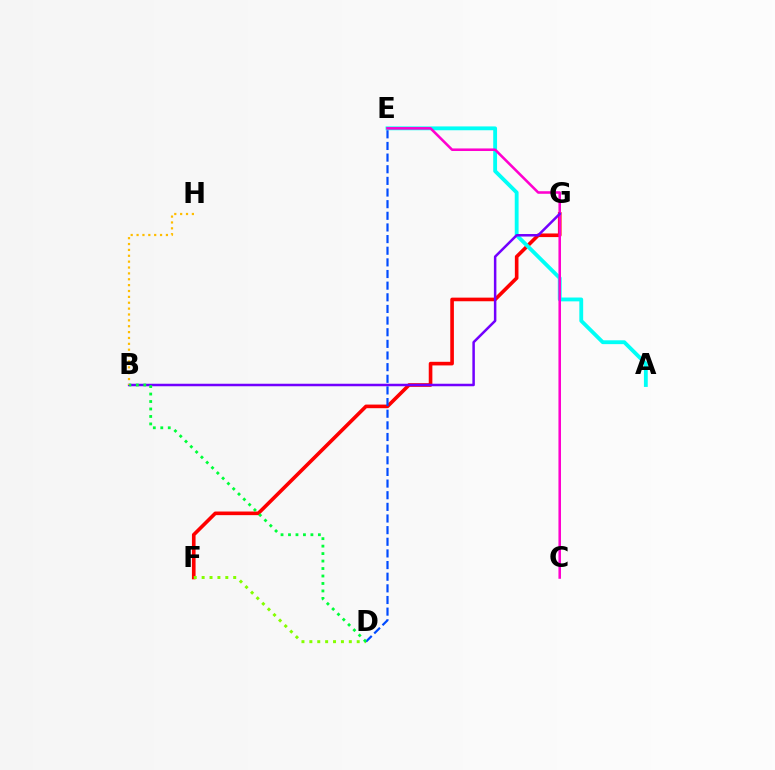{('F', 'G'): [{'color': '#ff0000', 'line_style': 'solid', 'thickness': 2.61}], ('A', 'E'): [{'color': '#00fff6', 'line_style': 'solid', 'thickness': 2.76}], ('C', 'E'): [{'color': '#ff00cf', 'line_style': 'solid', 'thickness': 1.84}], ('B', 'G'): [{'color': '#7200ff', 'line_style': 'solid', 'thickness': 1.8}], ('D', 'F'): [{'color': '#84ff00', 'line_style': 'dotted', 'thickness': 2.14}], ('B', 'H'): [{'color': '#ffbd00', 'line_style': 'dotted', 'thickness': 1.6}], ('D', 'E'): [{'color': '#004bff', 'line_style': 'dashed', 'thickness': 1.58}], ('B', 'D'): [{'color': '#00ff39', 'line_style': 'dotted', 'thickness': 2.03}]}